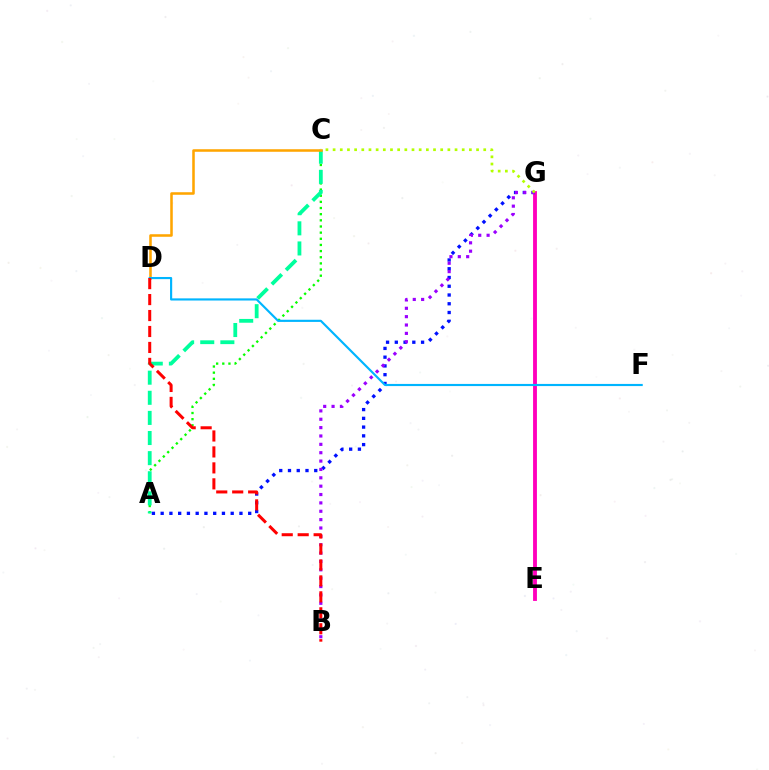{('A', 'C'): [{'color': '#08ff00', 'line_style': 'dotted', 'thickness': 1.67}, {'color': '#00ff9d', 'line_style': 'dashed', 'thickness': 2.73}], ('E', 'G'): [{'color': '#ff00bd', 'line_style': 'solid', 'thickness': 2.77}], ('A', 'G'): [{'color': '#0010ff', 'line_style': 'dotted', 'thickness': 2.38}], ('B', 'G'): [{'color': '#9b00ff', 'line_style': 'dotted', 'thickness': 2.27}], ('C', 'G'): [{'color': '#b3ff00', 'line_style': 'dotted', 'thickness': 1.95}], ('C', 'D'): [{'color': '#ffa500', 'line_style': 'solid', 'thickness': 1.84}], ('D', 'F'): [{'color': '#00b5ff', 'line_style': 'solid', 'thickness': 1.55}], ('B', 'D'): [{'color': '#ff0000', 'line_style': 'dashed', 'thickness': 2.17}]}